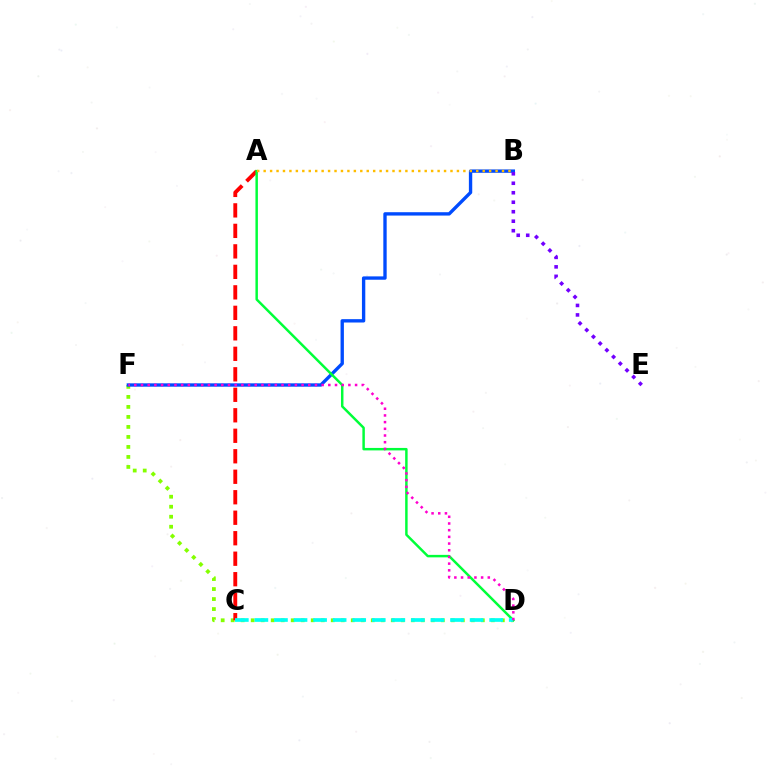{('D', 'F'): [{'color': '#84ff00', 'line_style': 'dotted', 'thickness': 2.72}, {'color': '#ff00cf', 'line_style': 'dotted', 'thickness': 1.82}], ('A', 'C'): [{'color': '#ff0000', 'line_style': 'dashed', 'thickness': 2.78}], ('B', 'F'): [{'color': '#004bff', 'line_style': 'solid', 'thickness': 2.41}], ('A', 'D'): [{'color': '#00ff39', 'line_style': 'solid', 'thickness': 1.78}], ('A', 'B'): [{'color': '#ffbd00', 'line_style': 'dotted', 'thickness': 1.75}], ('C', 'D'): [{'color': '#00fff6', 'line_style': 'dashed', 'thickness': 2.66}], ('B', 'E'): [{'color': '#7200ff', 'line_style': 'dotted', 'thickness': 2.58}]}